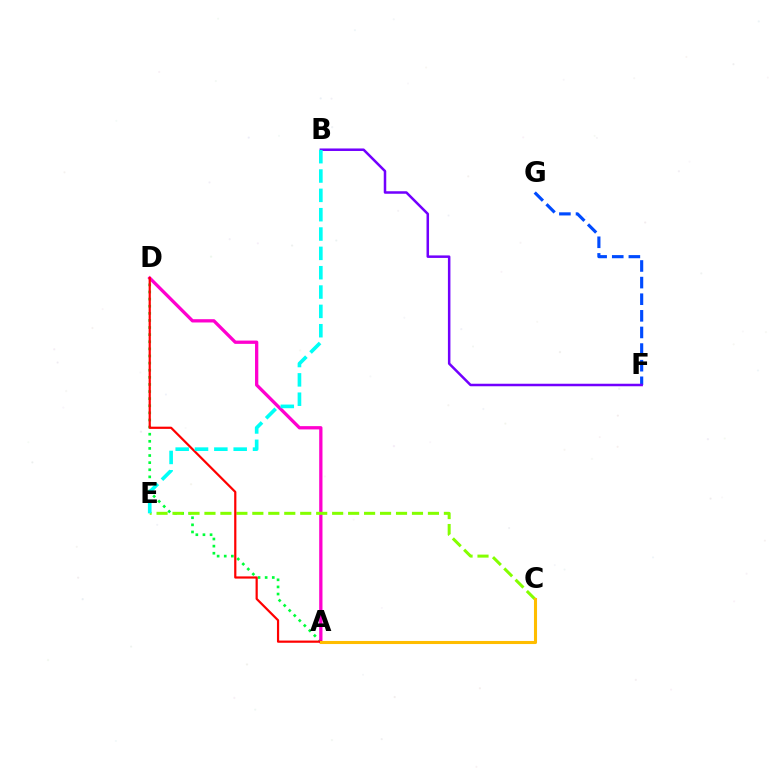{('F', 'G'): [{'color': '#004bff', 'line_style': 'dashed', 'thickness': 2.26}], ('A', 'D'): [{'color': '#00ff39', 'line_style': 'dotted', 'thickness': 1.93}, {'color': '#ff00cf', 'line_style': 'solid', 'thickness': 2.37}, {'color': '#ff0000', 'line_style': 'solid', 'thickness': 1.59}], ('C', 'E'): [{'color': '#84ff00', 'line_style': 'dashed', 'thickness': 2.17}], ('A', 'C'): [{'color': '#ffbd00', 'line_style': 'solid', 'thickness': 2.22}], ('B', 'F'): [{'color': '#7200ff', 'line_style': 'solid', 'thickness': 1.81}], ('B', 'E'): [{'color': '#00fff6', 'line_style': 'dashed', 'thickness': 2.63}]}